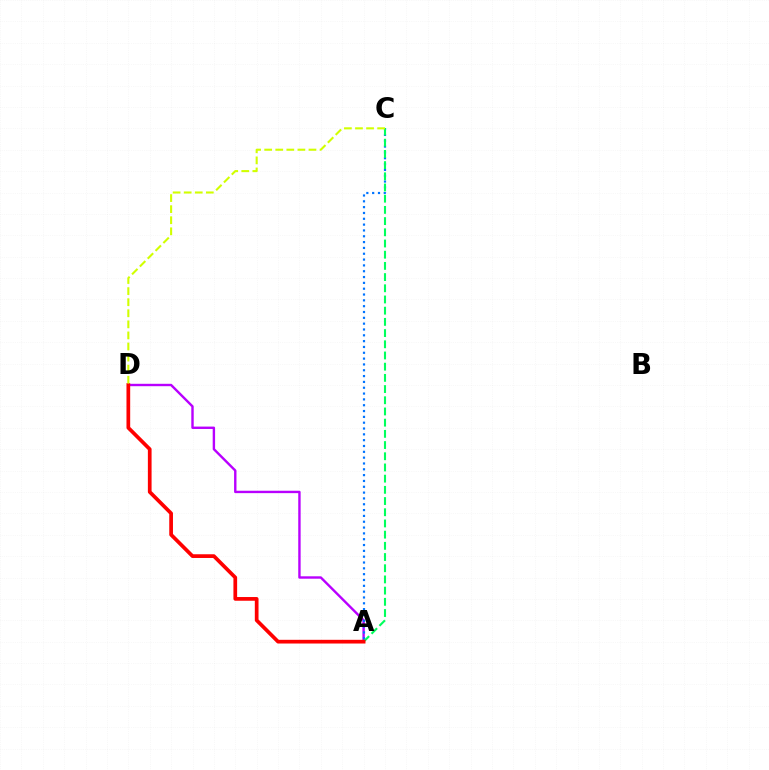{('A', 'D'): [{'color': '#b900ff', 'line_style': 'solid', 'thickness': 1.72}, {'color': '#ff0000', 'line_style': 'solid', 'thickness': 2.67}], ('A', 'C'): [{'color': '#0074ff', 'line_style': 'dotted', 'thickness': 1.58}, {'color': '#00ff5c', 'line_style': 'dashed', 'thickness': 1.52}], ('C', 'D'): [{'color': '#d1ff00', 'line_style': 'dashed', 'thickness': 1.5}]}